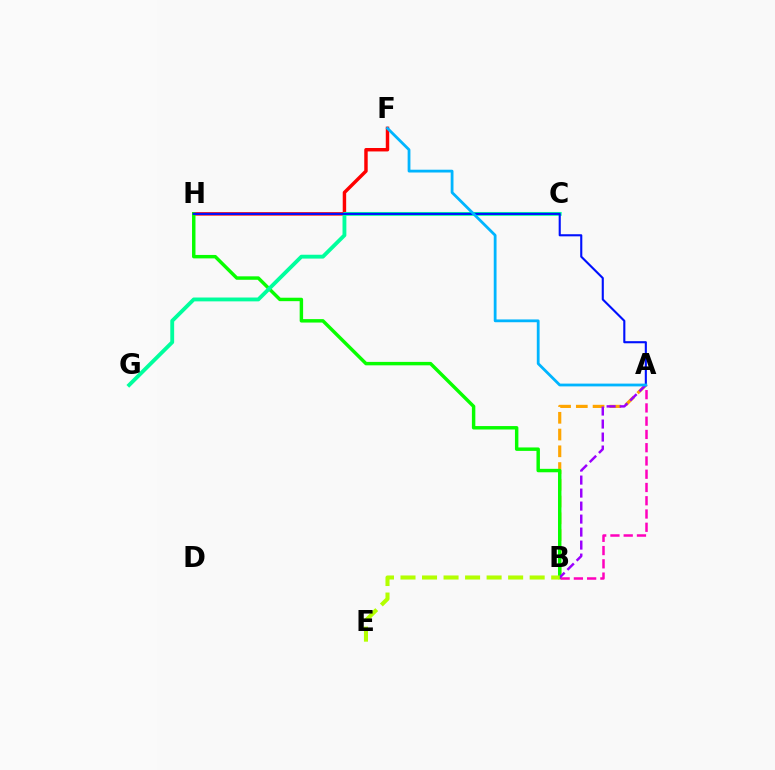{('A', 'B'): [{'color': '#ffa500', 'line_style': 'dashed', 'thickness': 2.28}, {'color': '#ff00bd', 'line_style': 'dashed', 'thickness': 1.8}, {'color': '#9b00ff', 'line_style': 'dashed', 'thickness': 1.77}], ('F', 'H'): [{'color': '#ff0000', 'line_style': 'solid', 'thickness': 2.48}], ('B', 'H'): [{'color': '#08ff00', 'line_style': 'solid', 'thickness': 2.48}], ('C', 'G'): [{'color': '#00ff9d', 'line_style': 'solid', 'thickness': 2.77}], ('A', 'H'): [{'color': '#0010ff', 'line_style': 'solid', 'thickness': 1.52}], ('A', 'F'): [{'color': '#00b5ff', 'line_style': 'solid', 'thickness': 2.01}], ('B', 'E'): [{'color': '#b3ff00', 'line_style': 'dashed', 'thickness': 2.92}]}